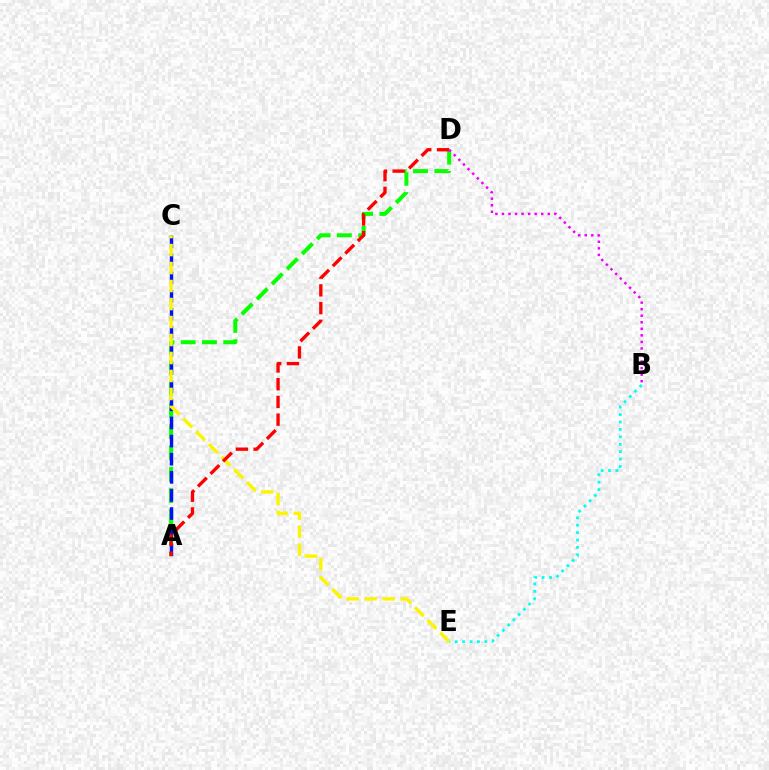{('A', 'D'): [{'color': '#08ff00', 'line_style': 'dashed', 'thickness': 2.89}, {'color': '#ff0000', 'line_style': 'dashed', 'thickness': 2.41}], ('A', 'C'): [{'color': '#0010ff', 'line_style': 'dashed', 'thickness': 2.46}], ('B', 'E'): [{'color': '#00fff6', 'line_style': 'dotted', 'thickness': 2.01}], ('C', 'E'): [{'color': '#fcf500', 'line_style': 'dashed', 'thickness': 2.44}], ('B', 'D'): [{'color': '#ee00ff', 'line_style': 'dotted', 'thickness': 1.78}]}